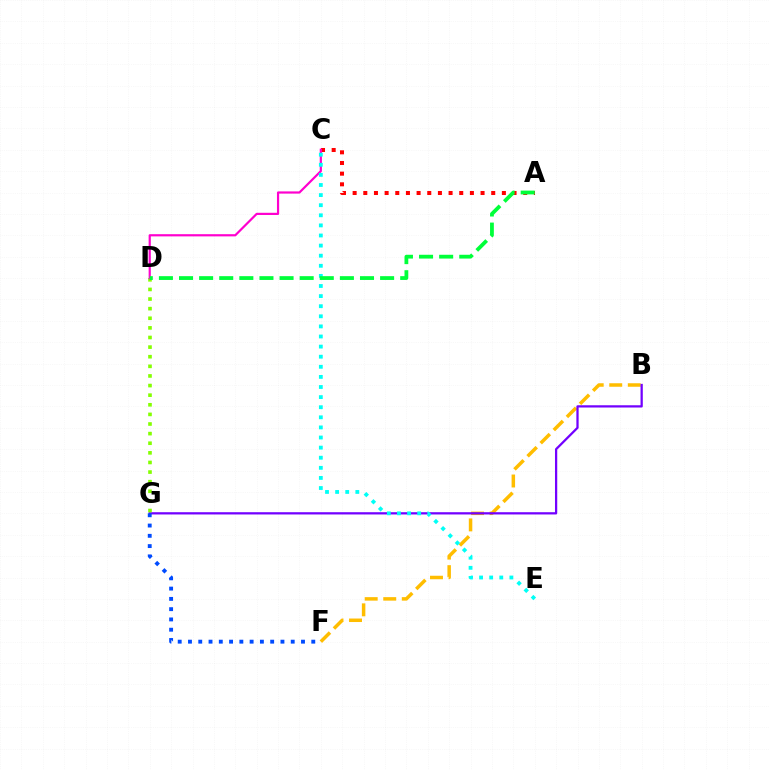{('B', 'F'): [{'color': '#ffbd00', 'line_style': 'dashed', 'thickness': 2.52}], ('B', 'G'): [{'color': '#7200ff', 'line_style': 'solid', 'thickness': 1.62}], ('A', 'C'): [{'color': '#ff0000', 'line_style': 'dotted', 'thickness': 2.9}], ('D', 'G'): [{'color': '#84ff00', 'line_style': 'dotted', 'thickness': 2.61}], ('C', 'D'): [{'color': '#ff00cf', 'line_style': 'solid', 'thickness': 1.58}], ('C', 'E'): [{'color': '#00fff6', 'line_style': 'dotted', 'thickness': 2.74}], ('F', 'G'): [{'color': '#004bff', 'line_style': 'dotted', 'thickness': 2.79}], ('A', 'D'): [{'color': '#00ff39', 'line_style': 'dashed', 'thickness': 2.73}]}